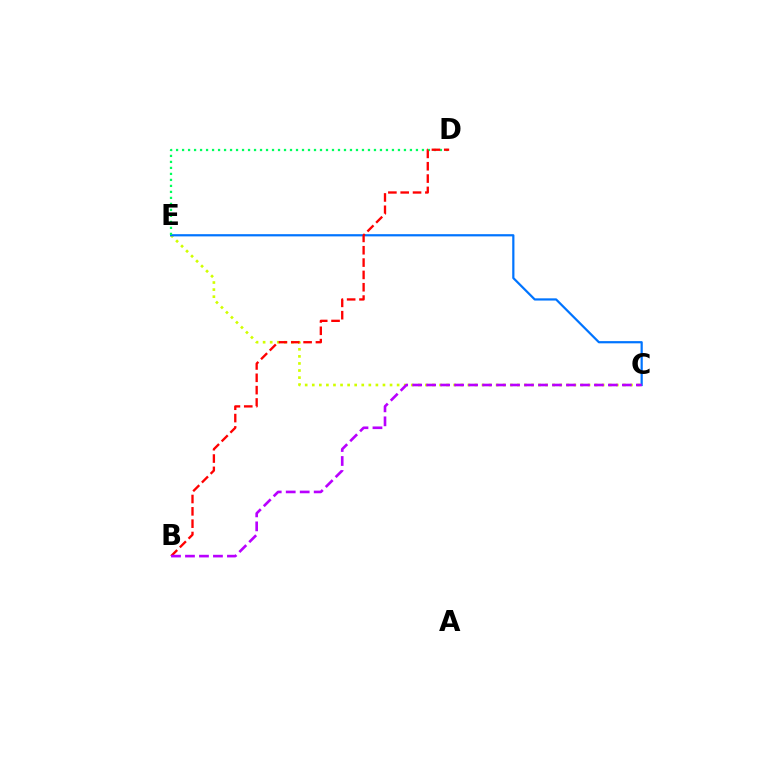{('C', 'E'): [{'color': '#d1ff00', 'line_style': 'dotted', 'thickness': 1.92}, {'color': '#0074ff', 'line_style': 'solid', 'thickness': 1.59}], ('D', 'E'): [{'color': '#00ff5c', 'line_style': 'dotted', 'thickness': 1.63}], ('B', 'D'): [{'color': '#ff0000', 'line_style': 'dashed', 'thickness': 1.68}], ('B', 'C'): [{'color': '#b900ff', 'line_style': 'dashed', 'thickness': 1.9}]}